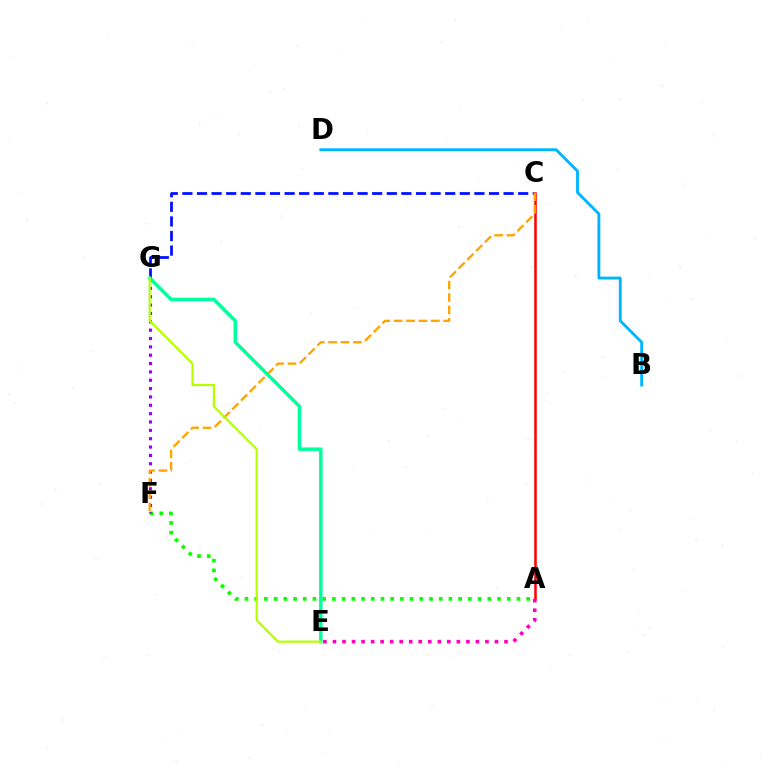{('C', 'G'): [{'color': '#0010ff', 'line_style': 'dashed', 'thickness': 1.98}], ('A', 'F'): [{'color': '#08ff00', 'line_style': 'dotted', 'thickness': 2.64}], ('A', 'C'): [{'color': '#ff0000', 'line_style': 'solid', 'thickness': 1.81}], ('A', 'E'): [{'color': '#ff00bd', 'line_style': 'dotted', 'thickness': 2.59}], ('F', 'G'): [{'color': '#9b00ff', 'line_style': 'dotted', 'thickness': 2.27}], ('B', 'D'): [{'color': '#00b5ff', 'line_style': 'solid', 'thickness': 2.06}], ('C', 'F'): [{'color': '#ffa500', 'line_style': 'dashed', 'thickness': 1.68}], ('E', 'G'): [{'color': '#00ff9d', 'line_style': 'solid', 'thickness': 2.51}, {'color': '#b3ff00', 'line_style': 'solid', 'thickness': 1.59}]}